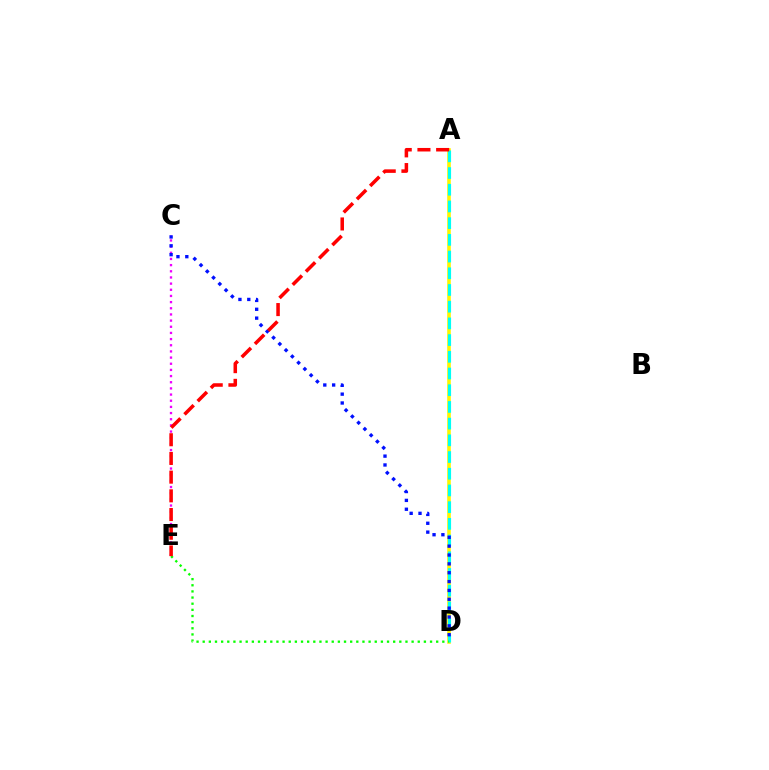{('A', 'D'): [{'color': '#fcf500', 'line_style': 'solid', 'thickness': 2.59}, {'color': '#00fff6', 'line_style': 'dashed', 'thickness': 2.27}], ('C', 'E'): [{'color': '#ee00ff', 'line_style': 'dotted', 'thickness': 1.67}], ('C', 'D'): [{'color': '#0010ff', 'line_style': 'dotted', 'thickness': 2.41}], ('D', 'E'): [{'color': '#08ff00', 'line_style': 'dotted', 'thickness': 1.67}], ('A', 'E'): [{'color': '#ff0000', 'line_style': 'dashed', 'thickness': 2.54}]}